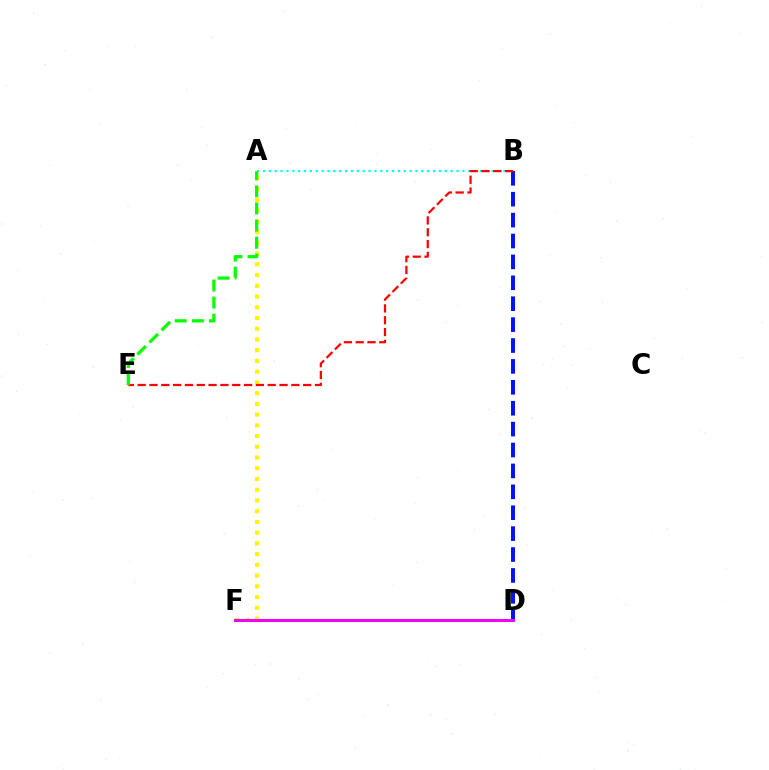{('A', 'F'): [{'color': '#fcf500', 'line_style': 'dotted', 'thickness': 2.92}], ('A', 'B'): [{'color': '#00fff6', 'line_style': 'dotted', 'thickness': 1.59}], ('B', 'D'): [{'color': '#0010ff', 'line_style': 'dashed', 'thickness': 2.84}], ('B', 'E'): [{'color': '#ff0000', 'line_style': 'dashed', 'thickness': 1.61}], ('A', 'E'): [{'color': '#08ff00', 'line_style': 'dashed', 'thickness': 2.33}], ('D', 'F'): [{'color': '#ee00ff', 'line_style': 'solid', 'thickness': 2.15}]}